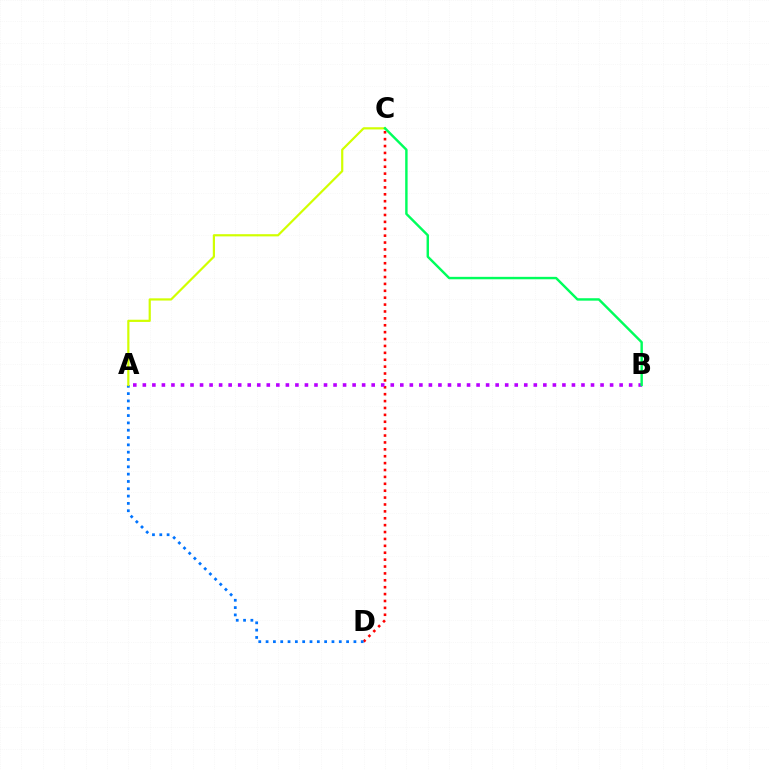{('C', 'D'): [{'color': '#ff0000', 'line_style': 'dotted', 'thickness': 1.87}], ('A', 'D'): [{'color': '#0074ff', 'line_style': 'dotted', 'thickness': 1.99}], ('A', 'B'): [{'color': '#b900ff', 'line_style': 'dotted', 'thickness': 2.59}], ('A', 'C'): [{'color': '#d1ff00', 'line_style': 'solid', 'thickness': 1.58}], ('B', 'C'): [{'color': '#00ff5c', 'line_style': 'solid', 'thickness': 1.75}]}